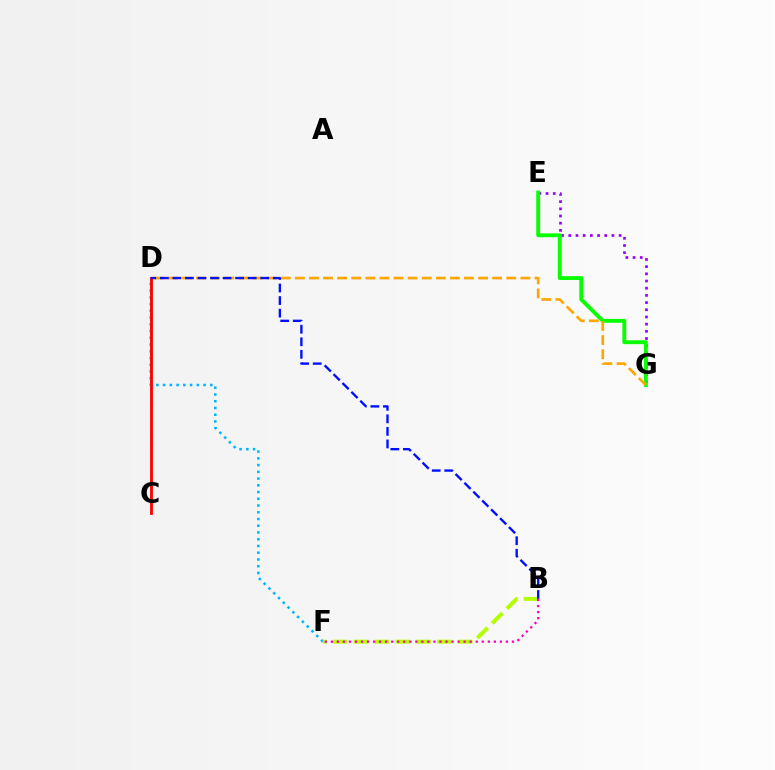{('E', 'G'): [{'color': '#9b00ff', 'line_style': 'dotted', 'thickness': 1.95}, {'color': '#08ff00', 'line_style': 'solid', 'thickness': 2.79}], ('C', 'D'): [{'color': '#00ff9d', 'line_style': 'dotted', 'thickness': 1.81}, {'color': '#ff0000', 'line_style': 'solid', 'thickness': 2.01}], ('D', 'F'): [{'color': '#00b5ff', 'line_style': 'dotted', 'thickness': 1.83}], ('B', 'F'): [{'color': '#b3ff00', 'line_style': 'dashed', 'thickness': 2.83}, {'color': '#ff00bd', 'line_style': 'dotted', 'thickness': 1.64}], ('D', 'G'): [{'color': '#ffa500', 'line_style': 'dashed', 'thickness': 1.91}], ('B', 'D'): [{'color': '#0010ff', 'line_style': 'dashed', 'thickness': 1.7}]}